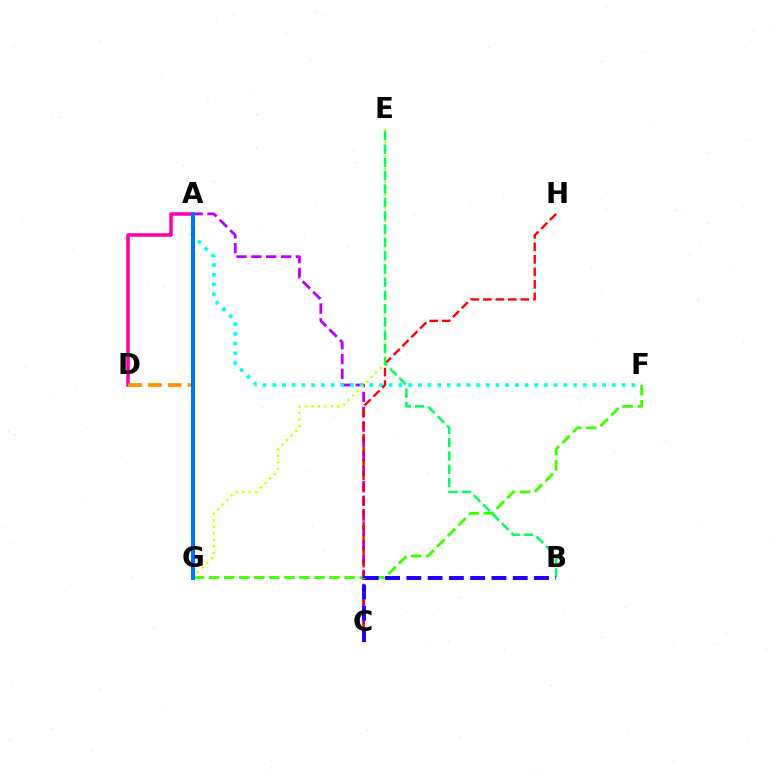{('A', 'C'): [{'color': '#b900ff', 'line_style': 'dashed', 'thickness': 2.01}], ('A', 'F'): [{'color': '#00fff6', 'line_style': 'dotted', 'thickness': 2.64}], ('A', 'D'): [{'color': '#ff00ac', 'line_style': 'solid', 'thickness': 2.57}], ('D', 'G'): [{'color': '#ff9400', 'line_style': 'dashed', 'thickness': 2.7}], ('C', 'H'): [{'color': '#ff0000', 'line_style': 'dashed', 'thickness': 1.7}], ('F', 'G'): [{'color': '#3dff00', 'line_style': 'dashed', 'thickness': 2.05}], ('E', 'G'): [{'color': '#d1ff00', 'line_style': 'dotted', 'thickness': 1.76}], ('B', 'E'): [{'color': '#00ff5c', 'line_style': 'dashed', 'thickness': 1.81}], ('A', 'G'): [{'color': '#0074ff', 'line_style': 'solid', 'thickness': 2.88}], ('B', 'C'): [{'color': '#2500ff', 'line_style': 'dashed', 'thickness': 2.89}]}